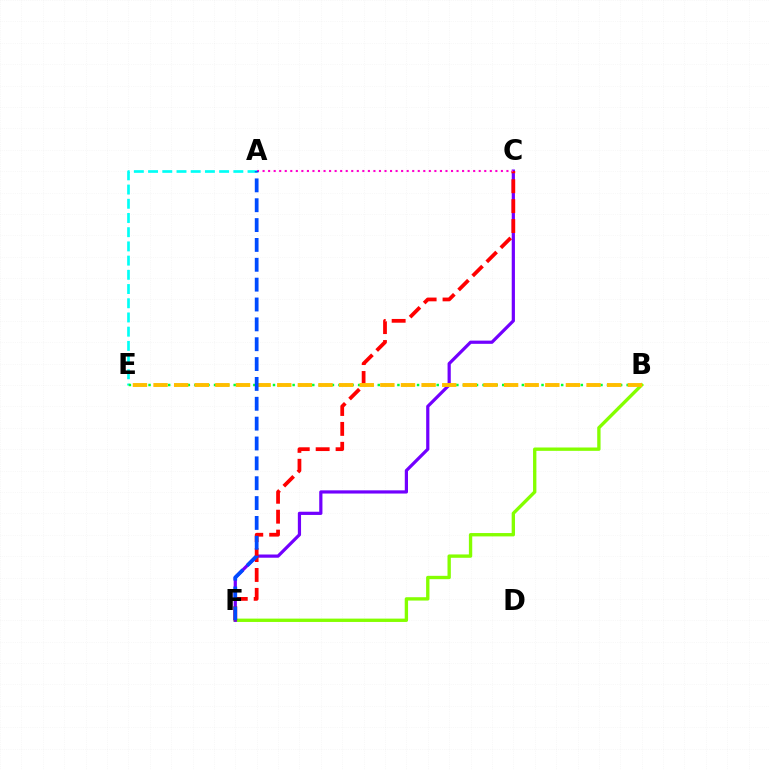{('A', 'E'): [{'color': '#00fff6', 'line_style': 'dashed', 'thickness': 1.93}], ('B', 'F'): [{'color': '#84ff00', 'line_style': 'solid', 'thickness': 2.41}], ('B', 'E'): [{'color': '#00ff39', 'line_style': 'dotted', 'thickness': 1.78}, {'color': '#ffbd00', 'line_style': 'dashed', 'thickness': 2.8}], ('C', 'F'): [{'color': '#7200ff', 'line_style': 'solid', 'thickness': 2.31}, {'color': '#ff0000', 'line_style': 'dashed', 'thickness': 2.71}], ('A', 'C'): [{'color': '#ff00cf', 'line_style': 'dotted', 'thickness': 1.51}], ('A', 'F'): [{'color': '#004bff', 'line_style': 'dashed', 'thickness': 2.7}]}